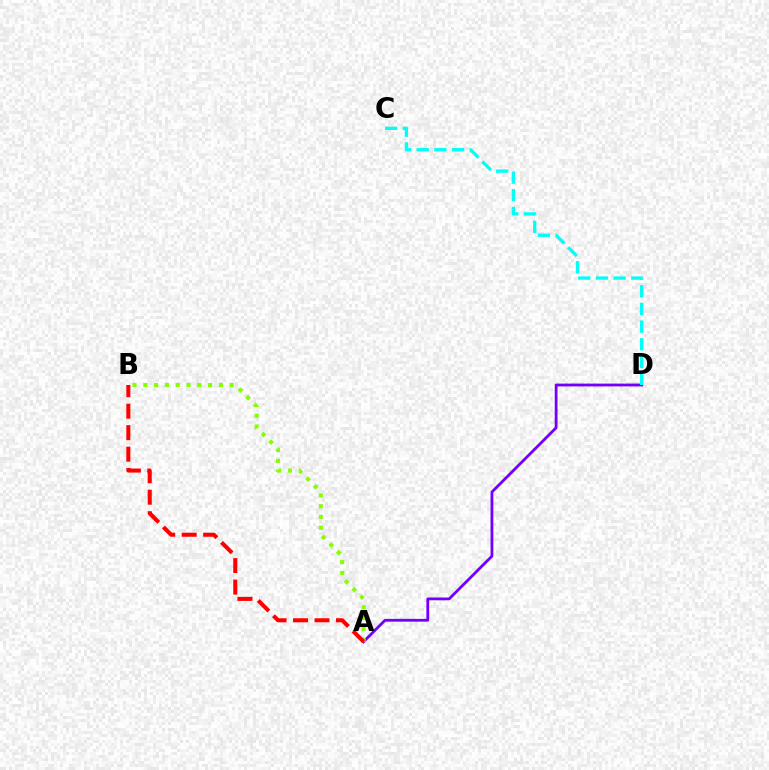{('A', 'D'): [{'color': '#7200ff', 'line_style': 'solid', 'thickness': 2.02}], ('A', 'B'): [{'color': '#84ff00', 'line_style': 'dotted', 'thickness': 2.93}, {'color': '#ff0000', 'line_style': 'dashed', 'thickness': 2.92}], ('C', 'D'): [{'color': '#00fff6', 'line_style': 'dashed', 'thickness': 2.4}]}